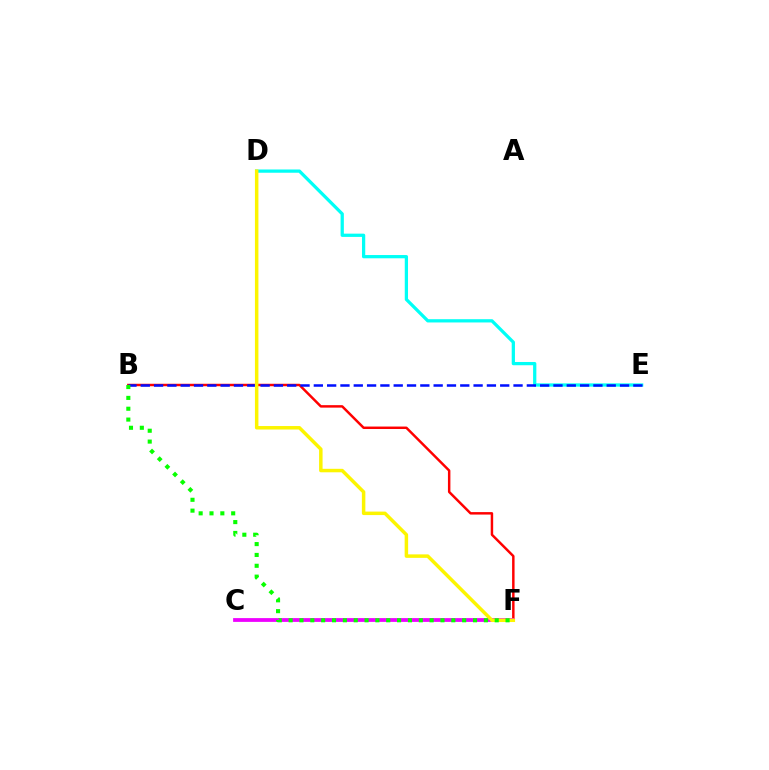{('D', 'E'): [{'color': '#00fff6', 'line_style': 'solid', 'thickness': 2.34}], ('B', 'F'): [{'color': '#ff0000', 'line_style': 'solid', 'thickness': 1.77}, {'color': '#08ff00', 'line_style': 'dotted', 'thickness': 2.95}], ('B', 'E'): [{'color': '#0010ff', 'line_style': 'dashed', 'thickness': 1.81}], ('C', 'F'): [{'color': '#ee00ff', 'line_style': 'solid', 'thickness': 2.72}], ('D', 'F'): [{'color': '#fcf500', 'line_style': 'solid', 'thickness': 2.51}]}